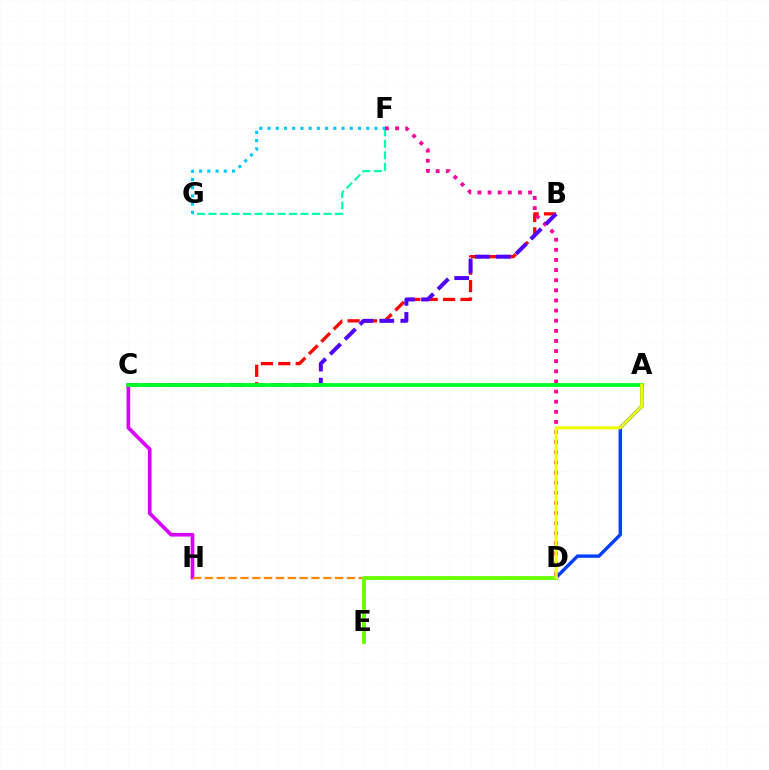{('F', 'G'): [{'color': '#00ffaf', 'line_style': 'dashed', 'thickness': 1.56}, {'color': '#00c7ff', 'line_style': 'dotted', 'thickness': 2.23}], ('B', 'C'): [{'color': '#ff0000', 'line_style': 'dashed', 'thickness': 2.36}, {'color': '#4f00ff', 'line_style': 'dashed', 'thickness': 2.86}], ('A', 'D'): [{'color': '#003fff', 'line_style': 'solid', 'thickness': 2.43}, {'color': '#eeff00', 'line_style': 'solid', 'thickness': 2.2}], ('C', 'H'): [{'color': '#d600ff', 'line_style': 'solid', 'thickness': 2.64}], ('D', 'F'): [{'color': '#ff00a0', 'line_style': 'dotted', 'thickness': 2.75}], ('D', 'H'): [{'color': '#ff8800', 'line_style': 'dashed', 'thickness': 1.61}], ('D', 'E'): [{'color': '#66ff00', 'line_style': 'solid', 'thickness': 2.74}], ('A', 'C'): [{'color': '#00ff27', 'line_style': 'solid', 'thickness': 2.78}]}